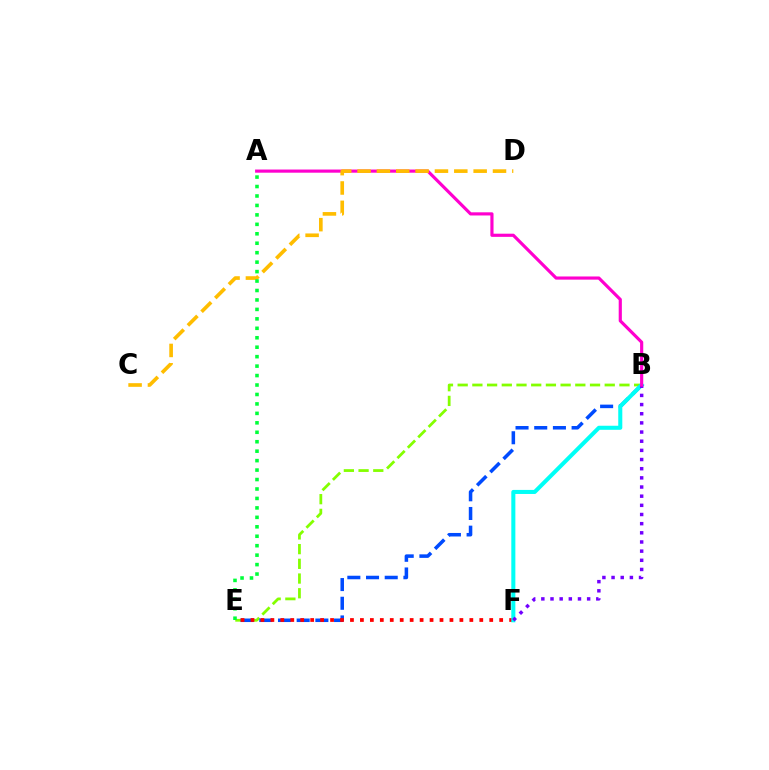{('B', 'E'): [{'color': '#84ff00', 'line_style': 'dashed', 'thickness': 2.0}, {'color': '#004bff', 'line_style': 'dashed', 'thickness': 2.54}], ('E', 'F'): [{'color': '#ff0000', 'line_style': 'dotted', 'thickness': 2.7}], ('B', 'F'): [{'color': '#00fff6', 'line_style': 'solid', 'thickness': 2.92}, {'color': '#7200ff', 'line_style': 'dotted', 'thickness': 2.49}], ('A', 'B'): [{'color': '#ff00cf', 'line_style': 'solid', 'thickness': 2.28}], ('C', 'D'): [{'color': '#ffbd00', 'line_style': 'dashed', 'thickness': 2.63}], ('A', 'E'): [{'color': '#00ff39', 'line_style': 'dotted', 'thickness': 2.57}]}